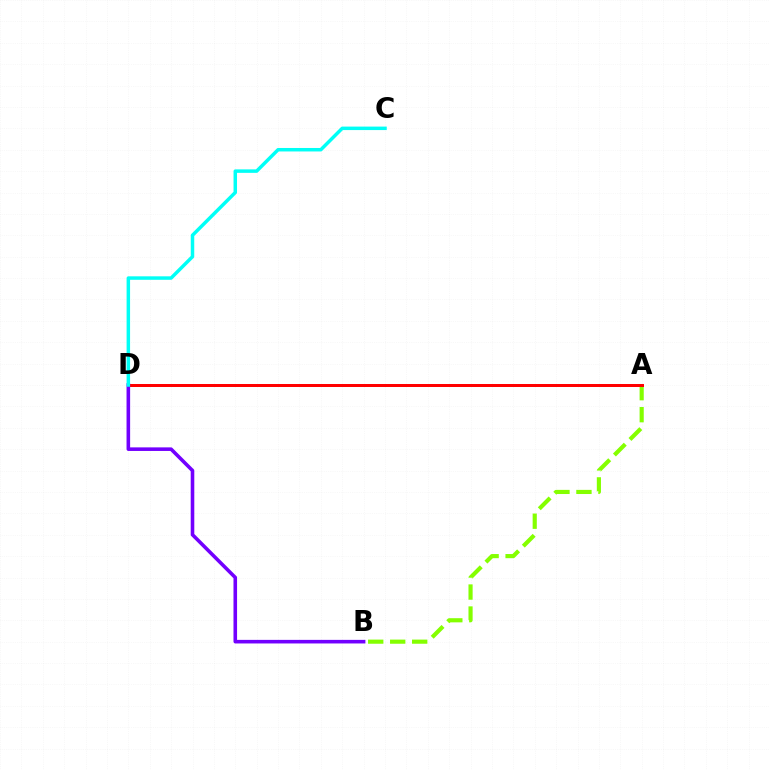{('A', 'B'): [{'color': '#84ff00', 'line_style': 'dashed', 'thickness': 2.99}], ('A', 'D'): [{'color': '#ff0000', 'line_style': 'solid', 'thickness': 2.16}], ('B', 'D'): [{'color': '#7200ff', 'line_style': 'solid', 'thickness': 2.58}], ('C', 'D'): [{'color': '#00fff6', 'line_style': 'solid', 'thickness': 2.51}]}